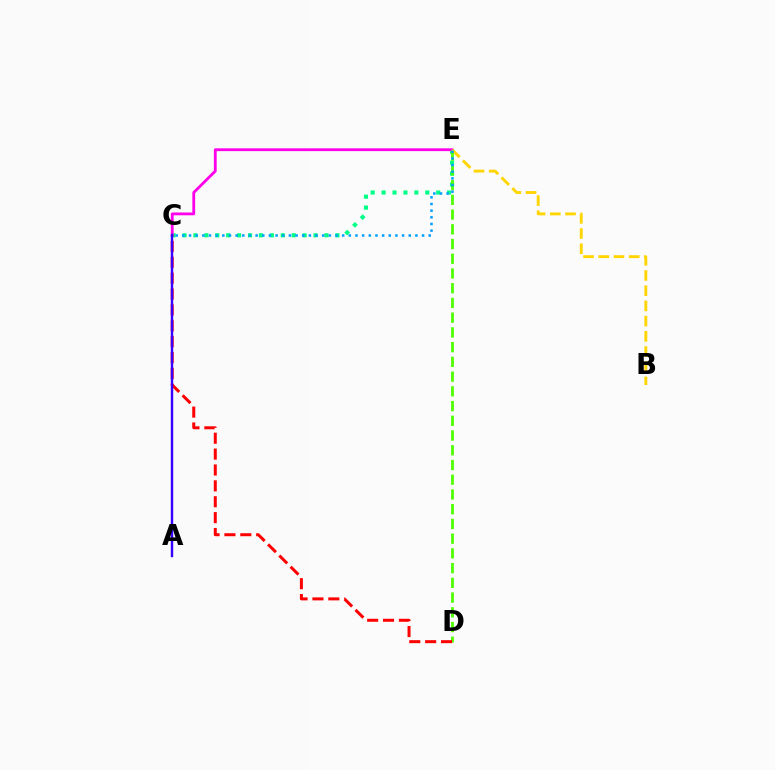{('C', 'E'): [{'color': '#00ff86', 'line_style': 'dotted', 'thickness': 2.97}, {'color': '#ff00ed', 'line_style': 'solid', 'thickness': 2.02}, {'color': '#009eff', 'line_style': 'dotted', 'thickness': 1.81}], ('D', 'E'): [{'color': '#4fff00', 'line_style': 'dashed', 'thickness': 2.0}], ('B', 'E'): [{'color': '#ffd500', 'line_style': 'dashed', 'thickness': 2.07}], ('C', 'D'): [{'color': '#ff0000', 'line_style': 'dashed', 'thickness': 2.16}], ('A', 'C'): [{'color': '#3700ff', 'line_style': 'solid', 'thickness': 1.75}]}